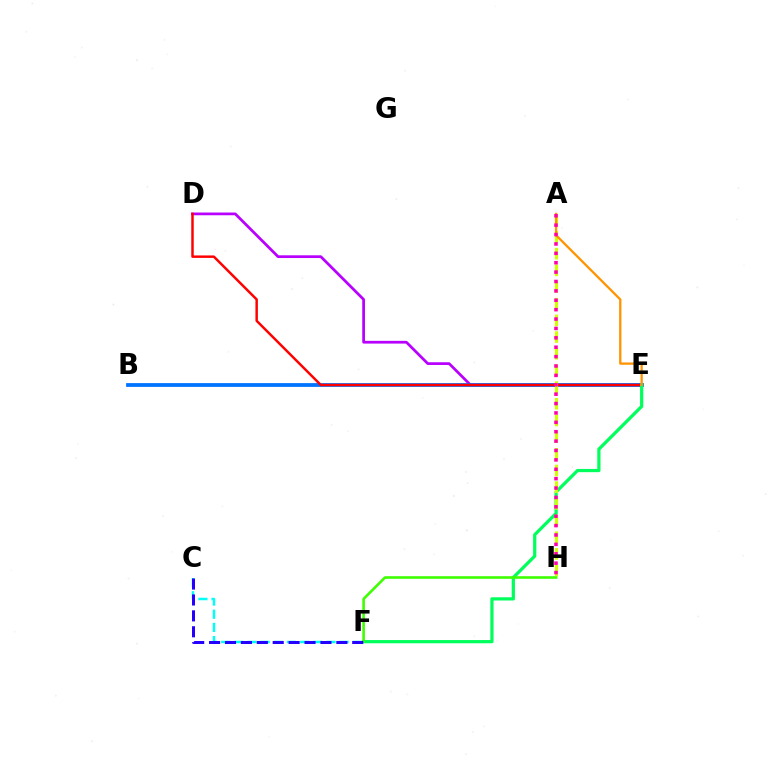{('C', 'F'): [{'color': '#00fff6', 'line_style': 'dashed', 'thickness': 1.79}, {'color': '#2500ff', 'line_style': 'dashed', 'thickness': 2.16}], ('D', 'E'): [{'color': '#b900ff', 'line_style': 'solid', 'thickness': 1.97}, {'color': '#ff0000', 'line_style': 'solid', 'thickness': 1.78}], ('B', 'E'): [{'color': '#0074ff', 'line_style': 'solid', 'thickness': 2.72}], ('E', 'F'): [{'color': '#00ff5c', 'line_style': 'solid', 'thickness': 2.32}], ('A', 'H'): [{'color': '#d1ff00', 'line_style': 'dashed', 'thickness': 2.27}, {'color': '#ff00ac', 'line_style': 'dotted', 'thickness': 2.55}], ('F', 'H'): [{'color': '#3dff00', 'line_style': 'solid', 'thickness': 1.87}], ('A', 'E'): [{'color': '#ff9400', 'line_style': 'solid', 'thickness': 1.65}]}